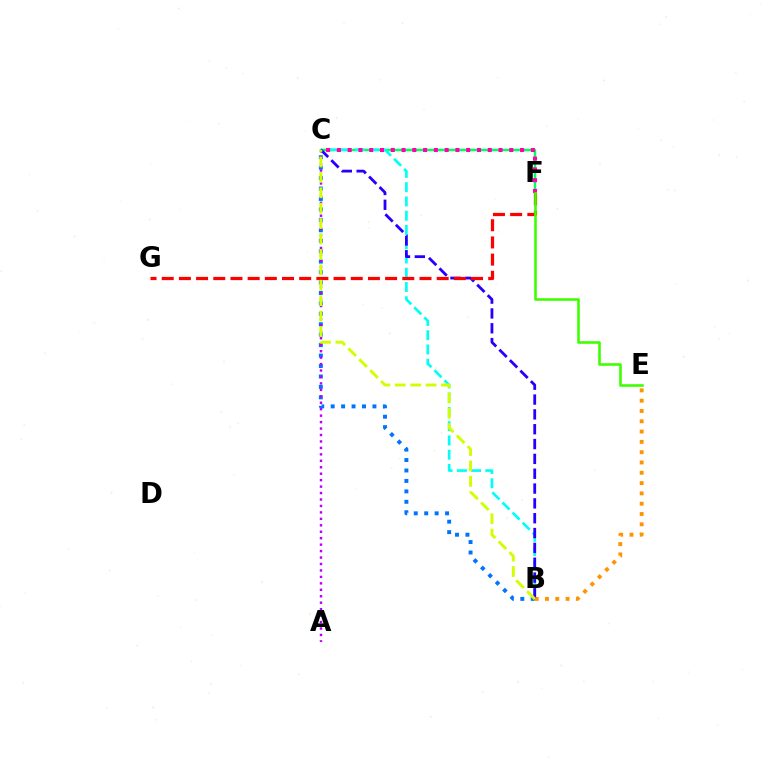{('C', 'F'): [{'color': '#00ff5c', 'line_style': 'solid', 'thickness': 1.77}, {'color': '#ff00ac', 'line_style': 'dotted', 'thickness': 2.93}], ('B', 'C'): [{'color': '#00fff6', 'line_style': 'dashed', 'thickness': 1.94}, {'color': '#0074ff', 'line_style': 'dotted', 'thickness': 2.84}, {'color': '#2500ff', 'line_style': 'dashed', 'thickness': 2.02}, {'color': '#d1ff00', 'line_style': 'dashed', 'thickness': 2.09}], ('B', 'E'): [{'color': '#ff9400', 'line_style': 'dotted', 'thickness': 2.8}], ('A', 'C'): [{'color': '#b900ff', 'line_style': 'dotted', 'thickness': 1.75}], ('F', 'G'): [{'color': '#ff0000', 'line_style': 'dashed', 'thickness': 2.33}], ('E', 'F'): [{'color': '#3dff00', 'line_style': 'solid', 'thickness': 1.87}]}